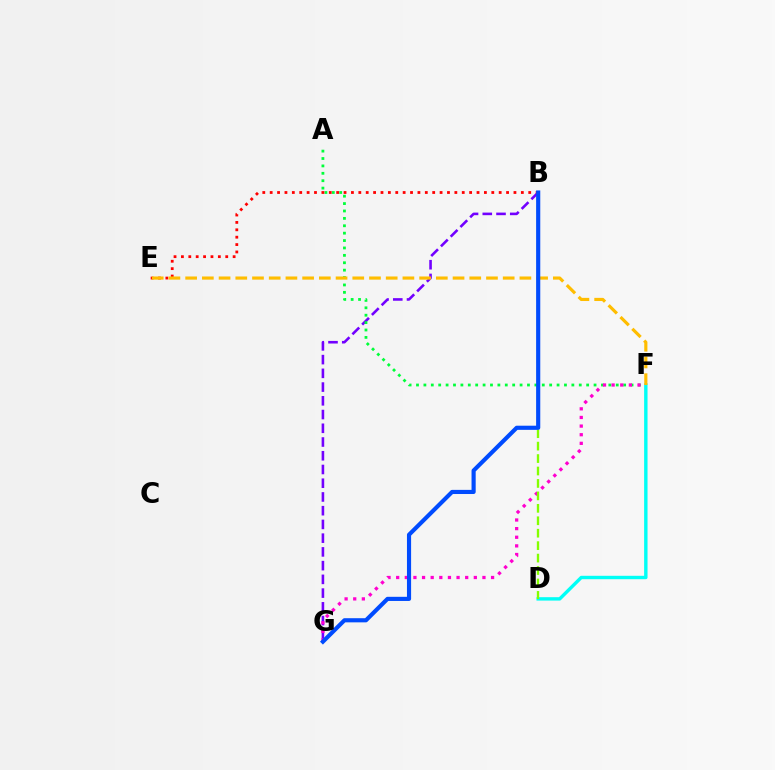{('B', 'G'): [{'color': '#7200ff', 'line_style': 'dashed', 'thickness': 1.87}, {'color': '#004bff', 'line_style': 'solid', 'thickness': 2.98}], ('A', 'F'): [{'color': '#00ff39', 'line_style': 'dotted', 'thickness': 2.01}], ('F', 'G'): [{'color': '#ff00cf', 'line_style': 'dotted', 'thickness': 2.34}], ('B', 'E'): [{'color': '#ff0000', 'line_style': 'dotted', 'thickness': 2.01}], ('D', 'F'): [{'color': '#00fff6', 'line_style': 'solid', 'thickness': 2.45}], ('B', 'D'): [{'color': '#84ff00', 'line_style': 'dashed', 'thickness': 1.69}], ('E', 'F'): [{'color': '#ffbd00', 'line_style': 'dashed', 'thickness': 2.27}]}